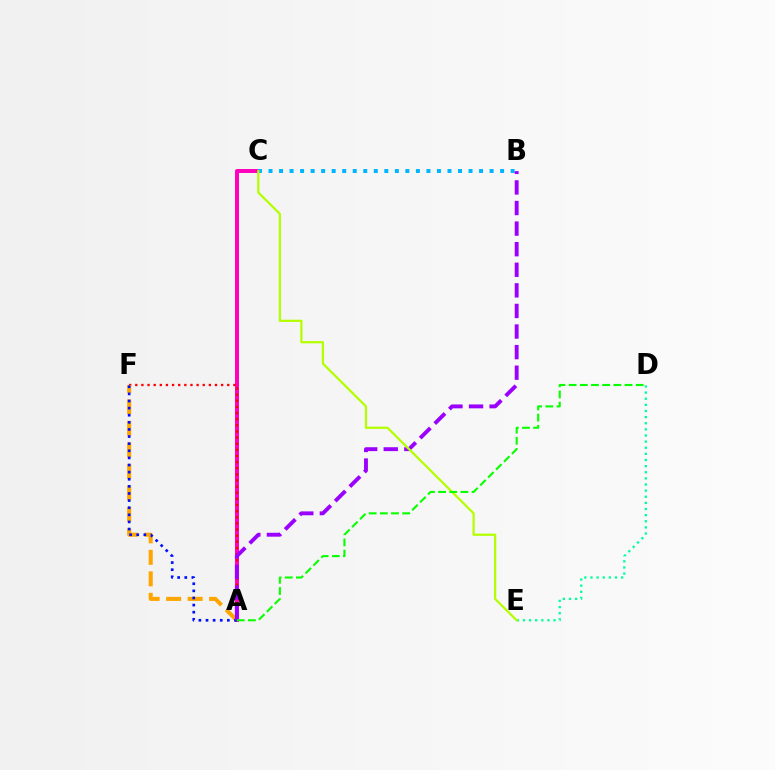{('A', 'C'): [{'color': '#ff00bd', 'line_style': 'solid', 'thickness': 2.86}], ('A', 'F'): [{'color': '#ff0000', 'line_style': 'dotted', 'thickness': 1.67}, {'color': '#ffa500', 'line_style': 'dashed', 'thickness': 2.92}, {'color': '#0010ff', 'line_style': 'dotted', 'thickness': 1.93}], ('B', 'C'): [{'color': '#00b5ff', 'line_style': 'dotted', 'thickness': 2.86}], ('A', 'B'): [{'color': '#9b00ff', 'line_style': 'dashed', 'thickness': 2.8}], ('D', 'E'): [{'color': '#00ff9d', 'line_style': 'dotted', 'thickness': 1.66}], ('C', 'E'): [{'color': '#b3ff00', 'line_style': 'solid', 'thickness': 1.61}], ('A', 'D'): [{'color': '#08ff00', 'line_style': 'dashed', 'thickness': 1.52}]}